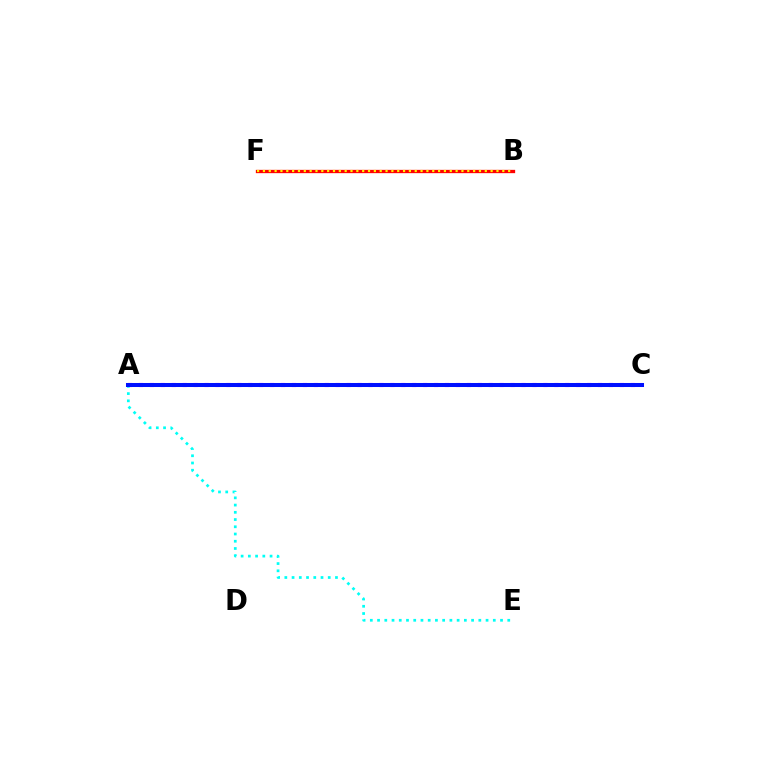{('A', 'E'): [{'color': '#00fff6', 'line_style': 'dotted', 'thickness': 1.97}], ('A', 'C'): [{'color': '#ee00ff', 'line_style': 'dotted', 'thickness': 2.97}, {'color': '#08ff00', 'line_style': 'solid', 'thickness': 2.75}, {'color': '#0010ff', 'line_style': 'solid', 'thickness': 2.9}], ('B', 'F'): [{'color': '#ff0000', 'line_style': 'solid', 'thickness': 2.38}, {'color': '#fcf500', 'line_style': 'dotted', 'thickness': 1.59}]}